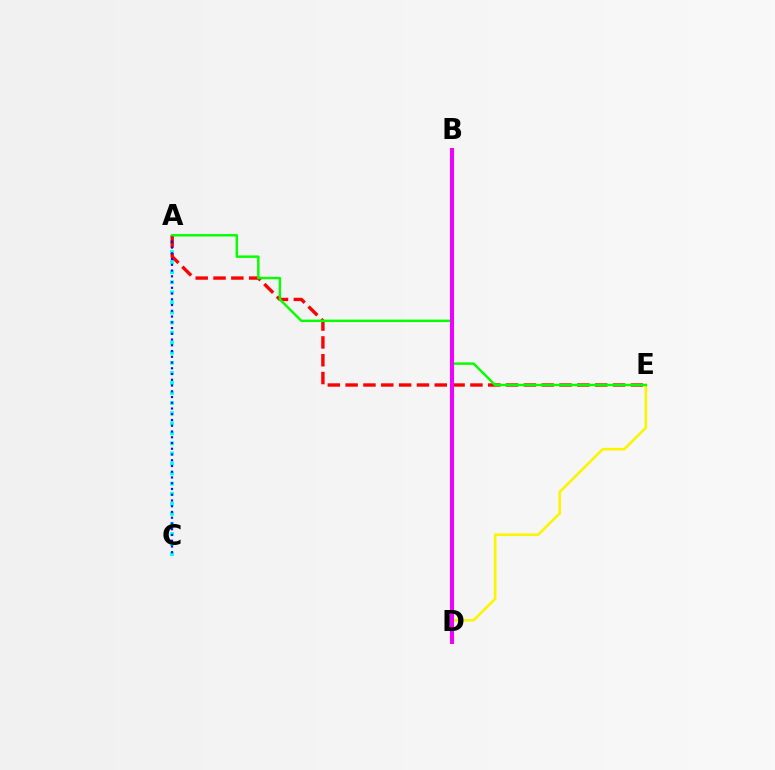{('A', 'C'): [{'color': '#00fff6', 'line_style': 'dotted', 'thickness': 2.74}, {'color': '#0010ff', 'line_style': 'dotted', 'thickness': 1.56}], ('D', 'E'): [{'color': '#fcf500', 'line_style': 'solid', 'thickness': 1.89}], ('A', 'E'): [{'color': '#ff0000', 'line_style': 'dashed', 'thickness': 2.42}, {'color': '#08ff00', 'line_style': 'solid', 'thickness': 1.77}], ('B', 'D'): [{'color': '#ee00ff', 'line_style': 'solid', 'thickness': 2.91}]}